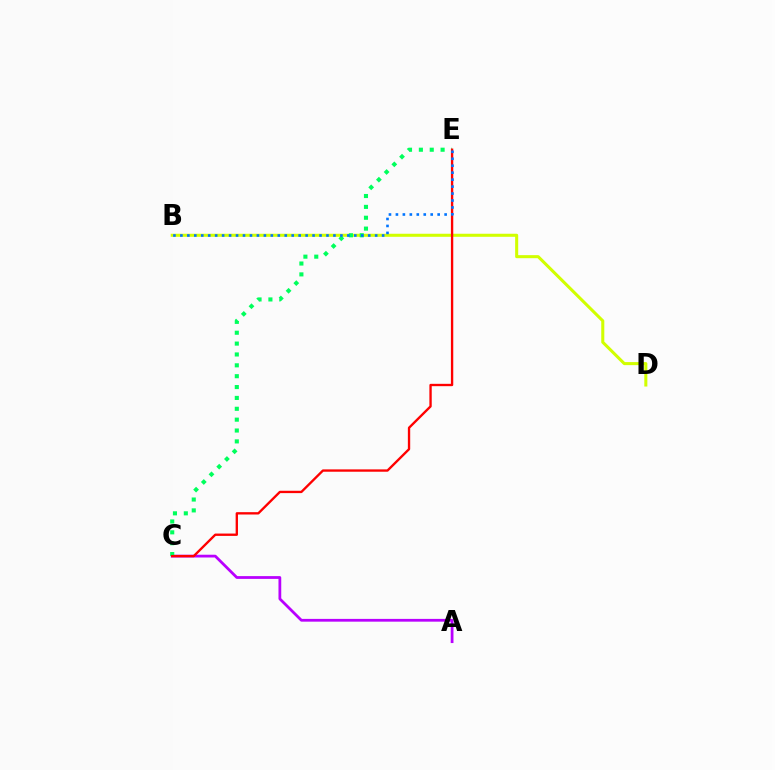{('A', 'C'): [{'color': '#b900ff', 'line_style': 'solid', 'thickness': 2.0}], ('B', 'D'): [{'color': '#d1ff00', 'line_style': 'solid', 'thickness': 2.2}], ('C', 'E'): [{'color': '#00ff5c', 'line_style': 'dotted', 'thickness': 2.95}, {'color': '#ff0000', 'line_style': 'solid', 'thickness': 1.69}], ('B', 'E'): [{'color': '#0074ff', 'line_style': 'dotted', 'thickness': 1.89}]}